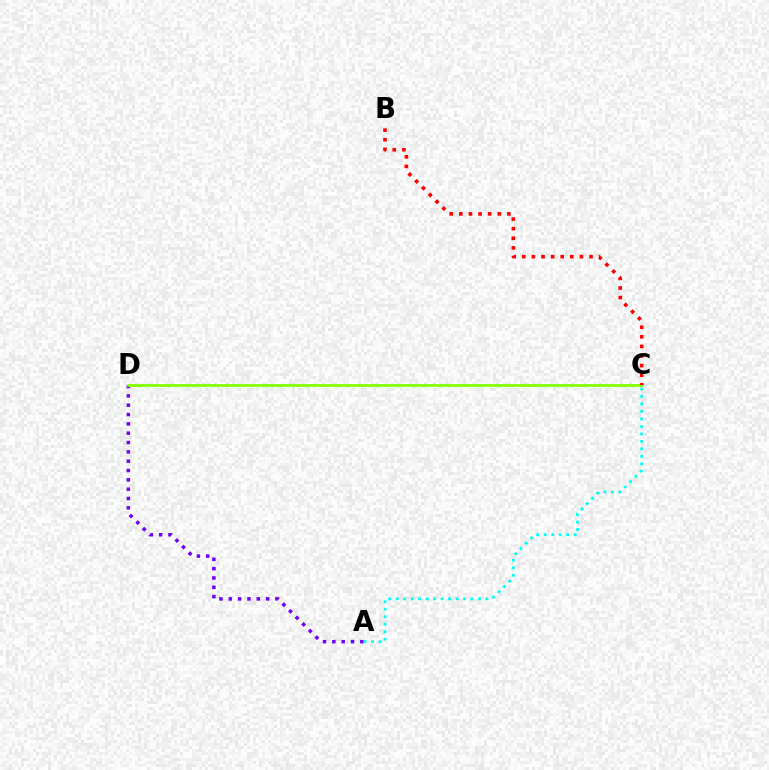{('A', 'D'): [{'color': '#7200ff', 'line_style': 'dotted', 'thickness': 2.53}], ('C', 'D'): [{'color': '#84ff00', 'line_style': 'solid', 'thickness': 2.0}], ('A', 'C'): [{'color': '#00fff6', 'line_style': 'dotted', 'thickness': 2.03}], ('B', 'C'): [{'color': '#ff0000', 'line_style': 'dotted', 'thickness': 2.61}]}